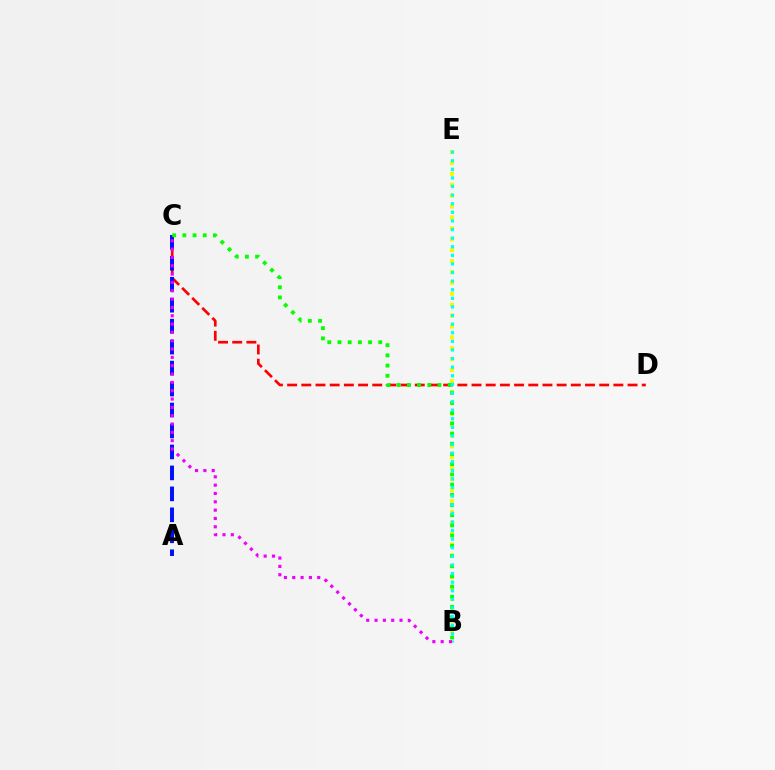{('C', 'D'): [{'color': '#ff0000', 'line_style': 'dashed', 'thickness': 1.93}], ('B', 'E'): [{'color': '#fcf500', 'line_style': 'dotted', 'thickness': 2.96}, {'color': '#00fff6', 'line_style': 'dotted', 'thickness': 2.34}], ('A', 'C'): [{'color': '#0010ff', 'line_style': 'dashed', 'thickness': 2.85}], ('B', 'C'): [{'color': '#08ff00', 'line_style': 'dotted', 'thickness': 2.77}, {'color': '#ee00ff', 'line_style': 'dotted', 'thickness': 2.26}]}